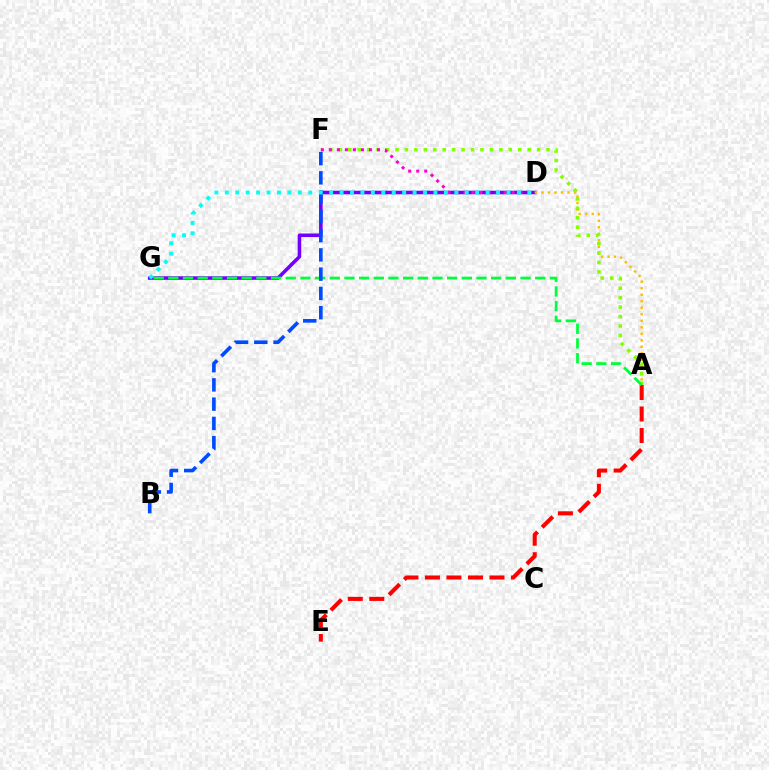{('D', 'G'): [{'color': '#7200ff', 'line_style': 'solid', 'thickness': 2.56}, {'color': '#00fff6', 'line_style': 'dotted', 'thickness': 2.83}], ('A', 'D'): [{'color': '#ffbd00', 'line_style': 'dotted', 'thickness': 1.77}], ('A', 'F'): [{'color': '#84ff00', 'line_style': 'dotted', 'thickness': 2.56}], ('A', 'E'): [{'color': '#ff0000', 'line_style': 'dashed', 'thickness': 2.92}], ('D', 'F'): [{'color': '#ff00cf', 'line_style': 'dotted', 'thickness': 2.18}], ('A', 'G'): [{'color': '#00ff39', 'line_style': 'dashed', 'thickness': 1.99}], ('B', 'F'): [{'color': '#004bff', 'line_style': 'dashed', 'thickness': 2.62}]}